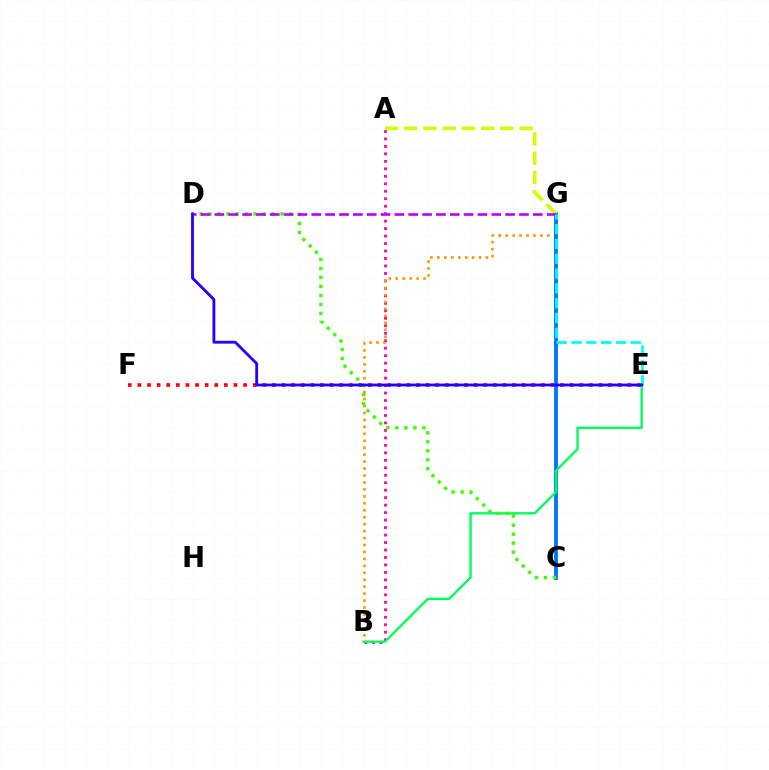{('A', 'B'): [{'color': '#ff00ac', 'line_style': 'dotted', 'thickness': 2.03}], ('B', 'G'): [{'color': '#ff9400', 'line_style': 'dotted', 'thickness': 1.89}], ('C', 'G'): [{'color': '#0074ff', 'line_style': 'solid', 'thickness': 2.76}], ('E', 'F'): [{'color': '#ff0000', 'line_style': 'dotted', 'thickness': 2.61}], ('B', 'E'): [{'color': '#00ff5c', 'line_style': 'solid', 'thickness': 1.71}], ('A', 'G'): [{'color': '#d1ff00', 'line_style': 'dashed', 'thickness': 2.62}], ('C', 'D'): [{'color': '#3dff00', 'line_style': 'dotted', 'thickness': 2.44}], ('D', 'G'): [{'color': '#b900ff', 'line_style': 'dashed', 'thickness': 1.88}], ('E', 'G'): [{'color': '#00fff6', 'line_style': 'dashed', 'thickness': 2.01}], ('D', 'E'): [{'color': '#2500ff', 'line_style': 'solid', 'thickness': 2.03}]}